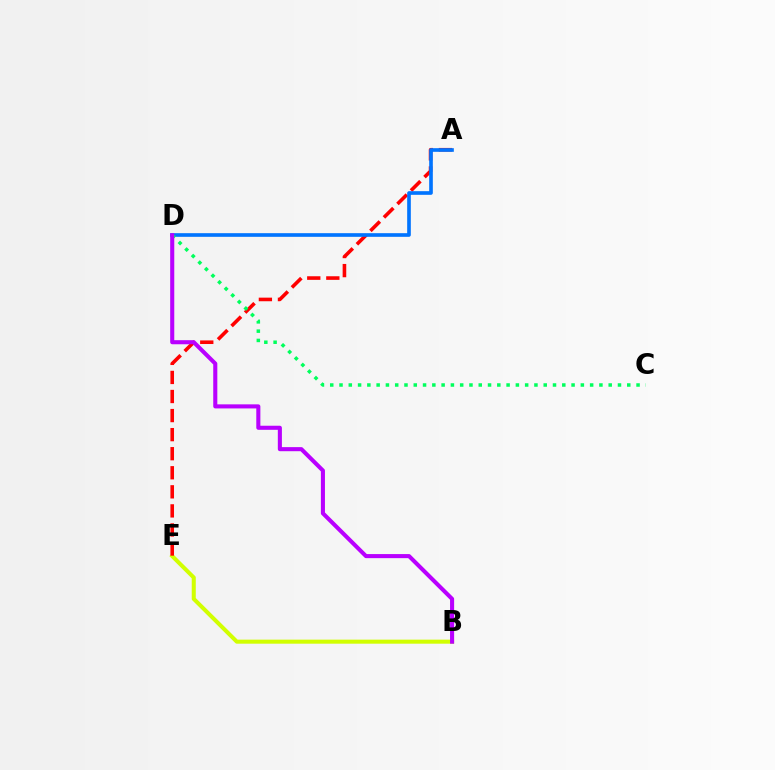{('B', 'E'): [{'color': '#d1ff00', 'line_style': 'solid', 'thickness': 2.91}], ('A', 'E'): [{'color': '#ff0000', 'line_style': 'dashed', 'thickness': 2.59}], ('A', 'D'): [{'color': '#0074ff', 'line_style': 'solid', 'thickness': 2.63}], ('C', 'D'): [{'color': '#00ff5c', 'line_style': 'dotted', 'thickness': 2.52}], ('B', 'D'): [{'color': '#b900ff', 'line_style': 'solid', 'thickness': 2.94}]}